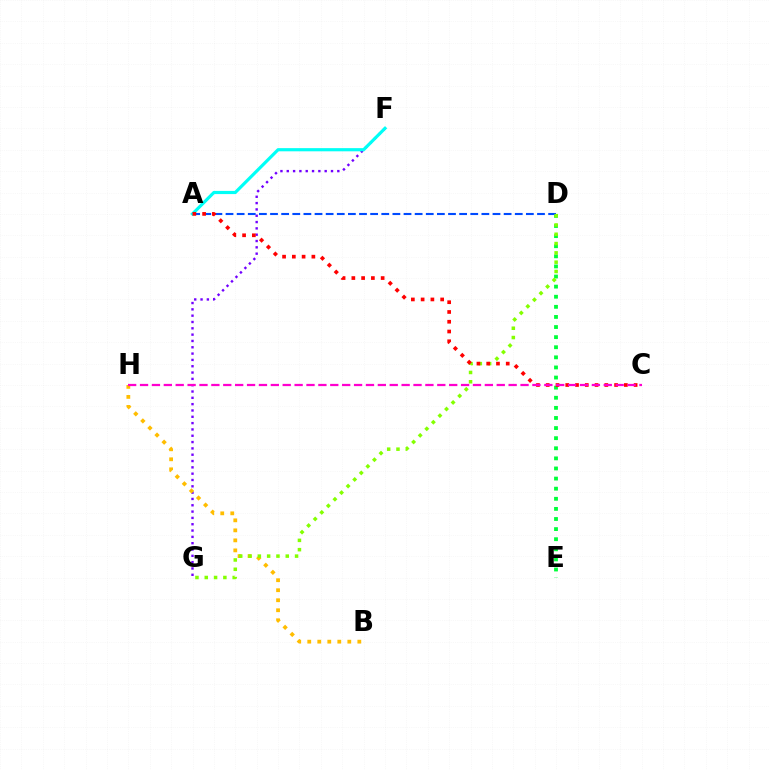{('F', 'G'): [{'color': '#7200ff', 'line_style': 'dotted', 'thickness': 1.72}], ('B', 'H'): [{'color': '#ffbd00', 'line_style': 'dotted', 'thickness': 2.72}], ('A', 'F'): [{'color': '#00fff6', 'line_style': 'solid', 'thickness': 2.28}], ('D', 'E'): [{'color': '#00ff39', 'line_style': 'dotted', 'thickness': 2.74}], ('A', 'D'): [{'color': '#004bff', 'line_style': 'dashed', 'thickness': 1.51}], ('D', 'G'): [{'color': '#84ff00', 'line_style': 'dotted', 'thickness': 2.53}], ('A', 'C'): [{'color': '#ff0000', 'line_style': 'dotted', 'thickness': 2.65}], ('C', 'H'): [{'color': '#ff00cf', 'line_style': 'dashed', 'thickness': 1.62}]}